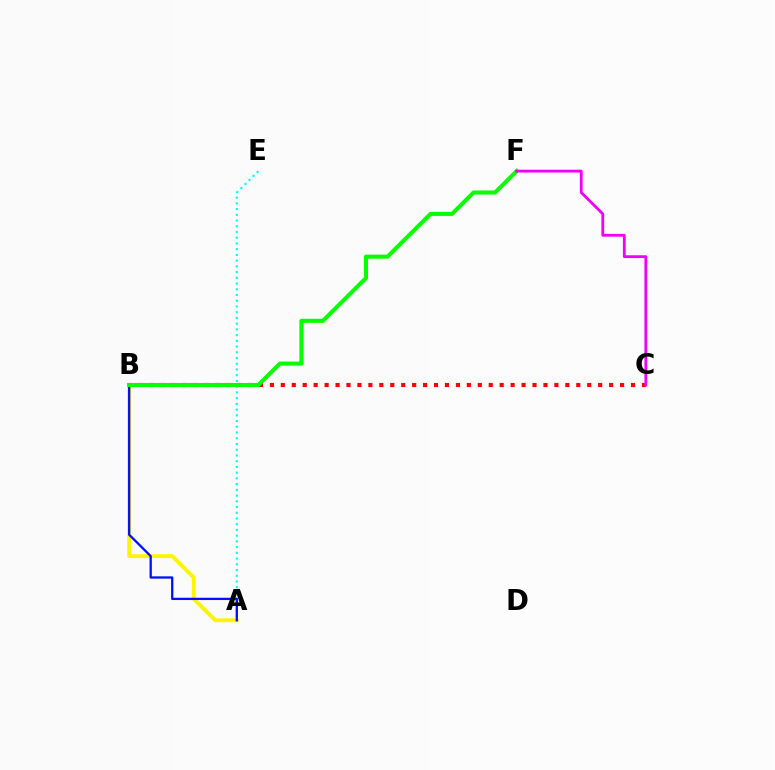{('B', 'C'): [{'color': '#ff0000', 'line_style': 'dotted', 'thickness': 2.97}], ('A', 'B'): [{'color': '#fcf500', 'line_style': 'solid', 'thickness': 2.79}, {'color': '#0010ff', 'line_style': 'solid', 'thickness': 1.65}], ('A', 'E'): [{'color': '#00fff6', 'line_style': 'dotted', 'thickness': 1.56}], ('B', 'F'): [{'color': '#08ff00', 'line_style': 'solid', 'thickness': 2.93}], ('C', 'F'): [{'color': '#ee00ff', 'line_style': 'solid', 'thickness': 2.04}]}